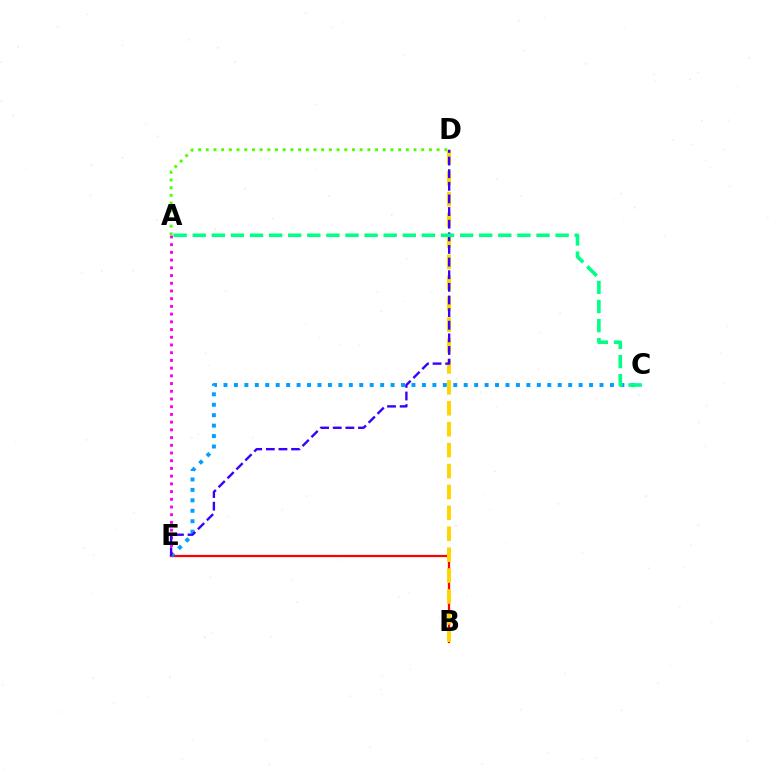{('A', 'D'): [{'color': '#4fff00', 'line_style': 'dotted', 'thickness': 2.09}], ('B', 'E'): [{'color': '#ff0000', 'line_style': 'solid', 'thickness': 1.6}], ('B', 'D'): [{'color': '#ffd500', 'line_style': 'dashed', 'thickness': 2.84}], ('C', 'E'): [{'color': '#009eff', 'line_style': 'dotted', 'thickness': 2.84}], ('A', 'E'): [{'color': '#ff00ed', 'line_style': 'dotted', 'thickness': 2.1}], ('D', 'E'): [{'color': '#3700ff', 'line_style': 'dashed', 'thickness': 1.72}], ('A', 'C'): [{'color': '#00ff86', 'line_style': 'dashed', 'thickness': 2.59}]}